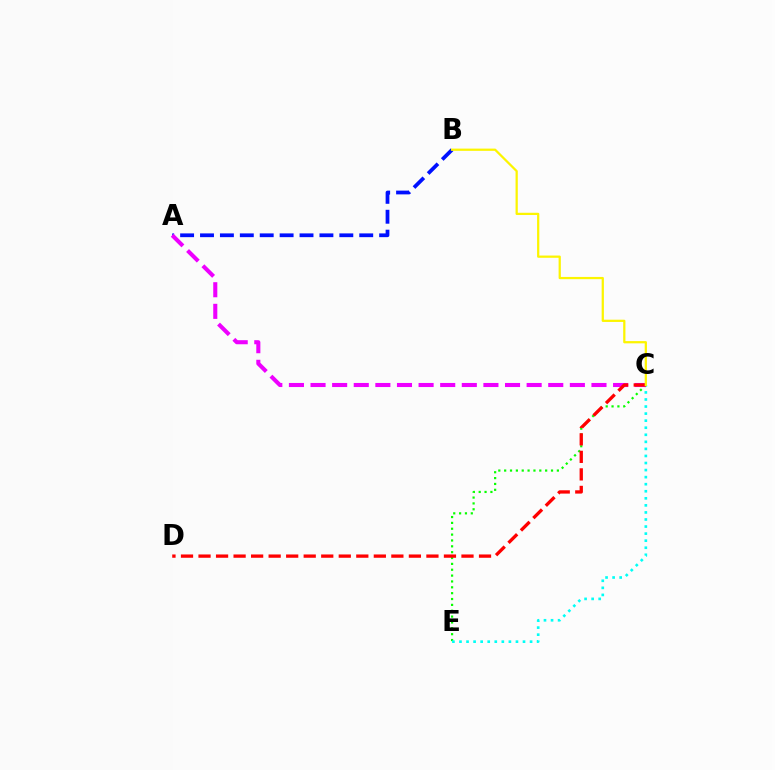{('A', 'B'): [{'color': '#0010ff', 'line_style': 'dashed', 'thickness': 2.7}], ('C', 'E'): [{'color': '#08ff00', 'line_style': 'dotted', 'thickness': 1.59}, {'color': '#00fff6', 'line_style': 'dotted', 'thickness': 1.92}], ('A', 'C'): [{'color': '#ee00ff', 'line_style': 'dashed', 'thickness': 2.94}], ('C', 'D'): [{'color': '#ff0000', 'line_style': 'dashed', 'thickness': 2.38}], ('B', 'C'): [{'color': '#fcf500', 'line_style': 'solid', 'thickness': 1.62}]}